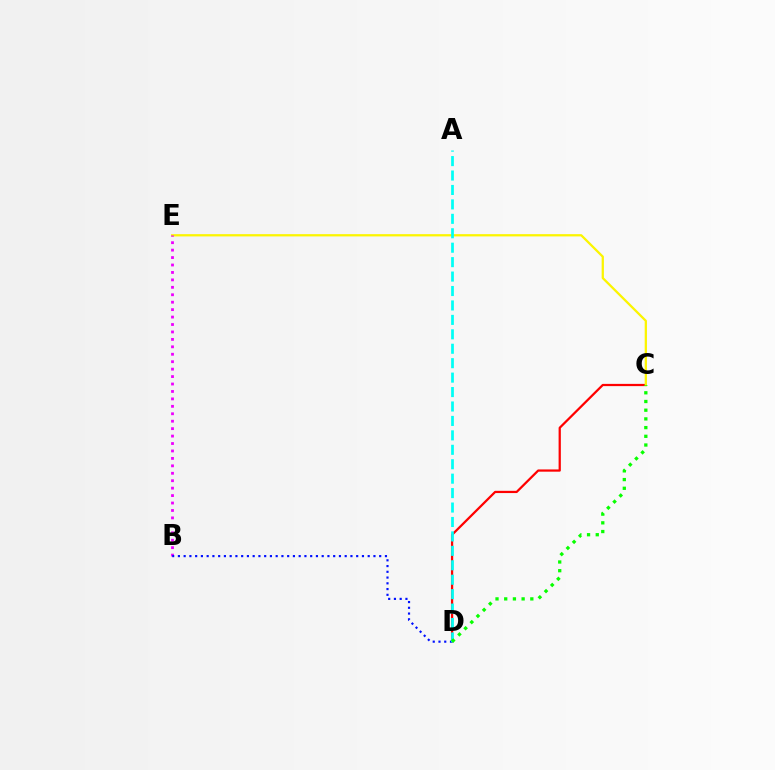{('C', 'D'): [{'color': '#ff0000', 'line_style': 'solid', 'thickness': 1.61}, {'color': '#08ff00', 'line_style': 'dotted', 'thickness': 2.36}], ('C', 'E'): [{'color': '#fcf500', 'line_style': 'solid', 'thickness': 1.63}], ('B', 'E'): [{'color': '#ee00ff', 'line_style': 'dotted', 'thickness': 2.02}], ('B', 'D'): [{'color': '#0010ff', 'line_style': 'dotted', 'thickness': 1.56}], ('A', 'D'): [{'color': '#00fff6', 'line_style': 'dashed', 'thickness': 1.96}]}